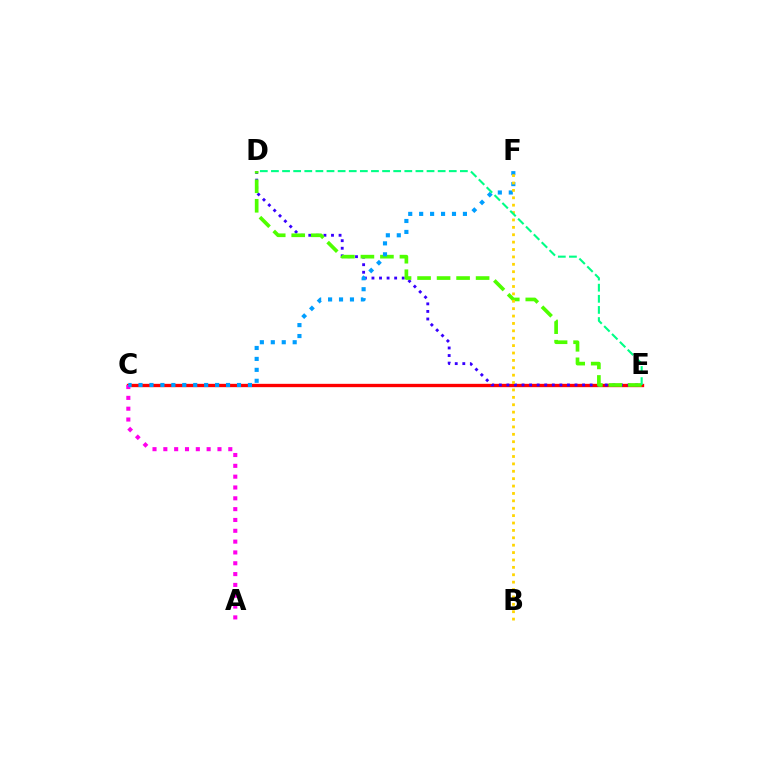{('C', 'E'): [{'color': '#ff0000', 'line_style': 'solid', 'thickness': 2.4}], ('A', 'C'): [{'color': '#ff00ed', 'line_style': 'dotted', 'thickness': 2.94}], ('D', 'E'): [{'color': '#3700ff', 'line_style': 'dotted', 'thickness': 2.06}, {'color': '#4fff00', 'line_style': 'dashed', 'thickness': 2.65}, {'color': '#00ff86', 'line_style': 'dashed', 'thickness': 1.51}], ('C', 'F'): [{'color': '#009eff', 'line_style': 'dotted', 'thickness': 2.97}], ('B', 'F'): [{'color': '#ffd500', 'line_style': 'dotted', 'thickness': 2.01}]}